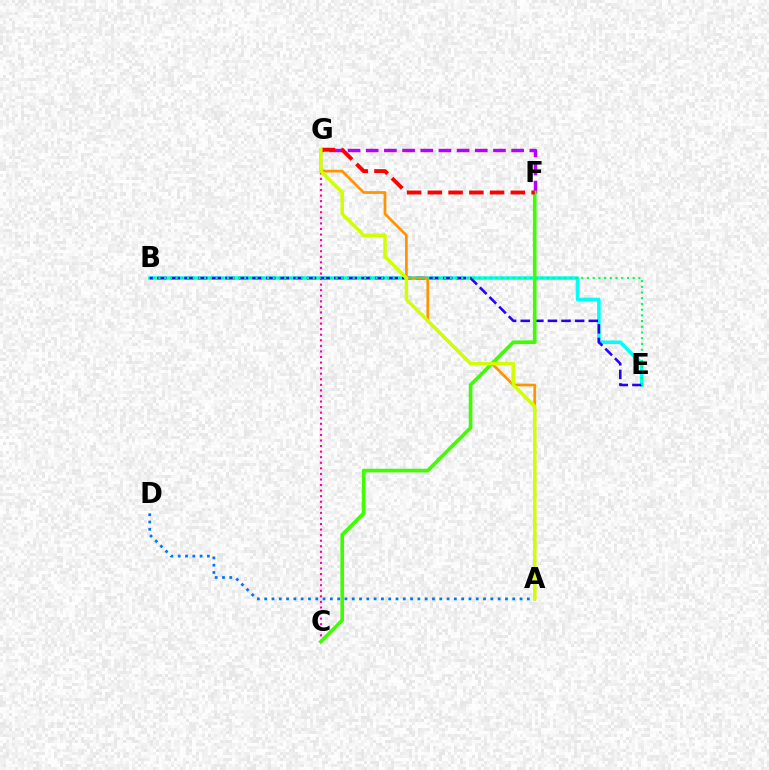{('B', 'E'): [{'color': '#00fff6', 'line_style': 'solid', 'thickness': 2.54}, {'color': '#2500ff', 'line_style': 'dashed', 'thickness': 1.85}, {'color': '#00ff5c', 'line_style': 'dotted', 'thickness': 1.55}], ('C', 'G'): [{'color': '#ff00ac', 'line_style': 'dotted', 'thickness': 1.51}], ('A', 'G'): [{'color': '#ff9400', 'line_style': 'solid', 'thickness': 1.96}, {'color': '#d1ff00', 'line_style': 'solid', 'thickness': 2.51}], ('A', 'D'): [{'color': '#0074ff', 'line_style': 'dotted', 'thickness': 1.98}], ('F', 'G'): [{'color': '#b900ff', 'line_style': 'dashed', 'thickness': 2.47}, {'color': '#ff0000', 'line_style': 'dashed', 'thickness': 2.82}], ('C', 'F'): [{'color': '#3dff00', 'line_style': 'solid', 'thickness': 2.62}]}